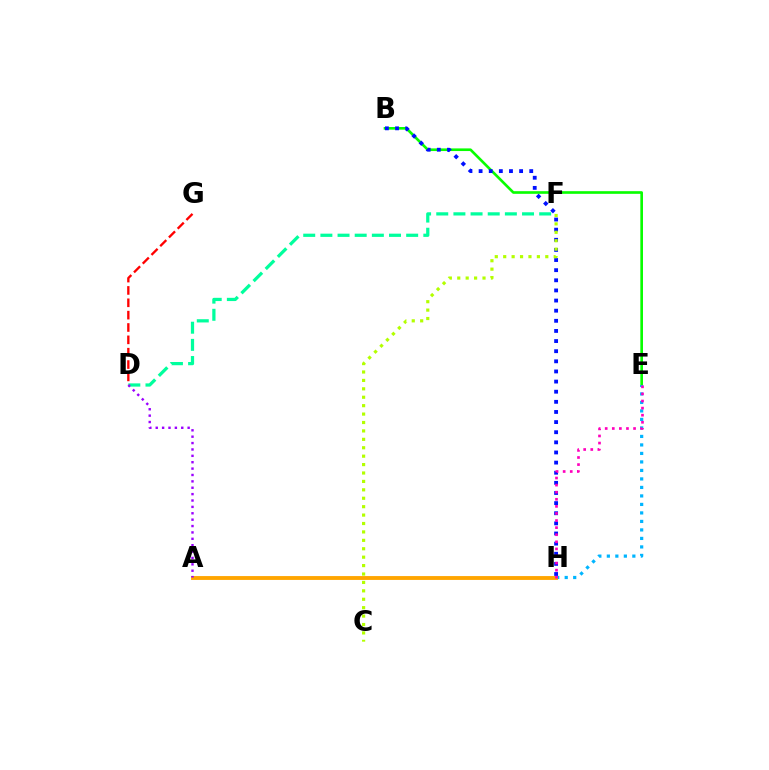{('B', 'E'): [{'color': '#08ff00', 'line_style': 'solid', 'thickness': 1.91}], ('E', 'H'): [{'color': '#00b5ff', 'line_style': 'dotted', 'thickness': 2.31}, {'color': '#ff00bd', 'line_style': 'dotted', 'thickness': 1.93}], ('B', 'H'): [{'color': '#0010ff', 'line_style': 'dotted', 'thickness': 2.75}], ('C', 'F'): [{'color': '#b3ff00', 'line_style': 'dotted', 'thickness': 2.29}], ('D', 'F'): [{'color': '#00ff9d', 'line_style': 'dashed', 'thickness': 2.33}], ('A', 'H'): [{'color': '#ffa500', 'line_style': 'solid', 'thickness': 2.78}], ('D', 'G'): [{'color': '#ff0000', 'line_style': 'dashed', 'thickness': 1.68}], ('A', 'D'): [{'color': '#9b00ff', 'line_style': 'dotted', 'thickness': 1.73}]}